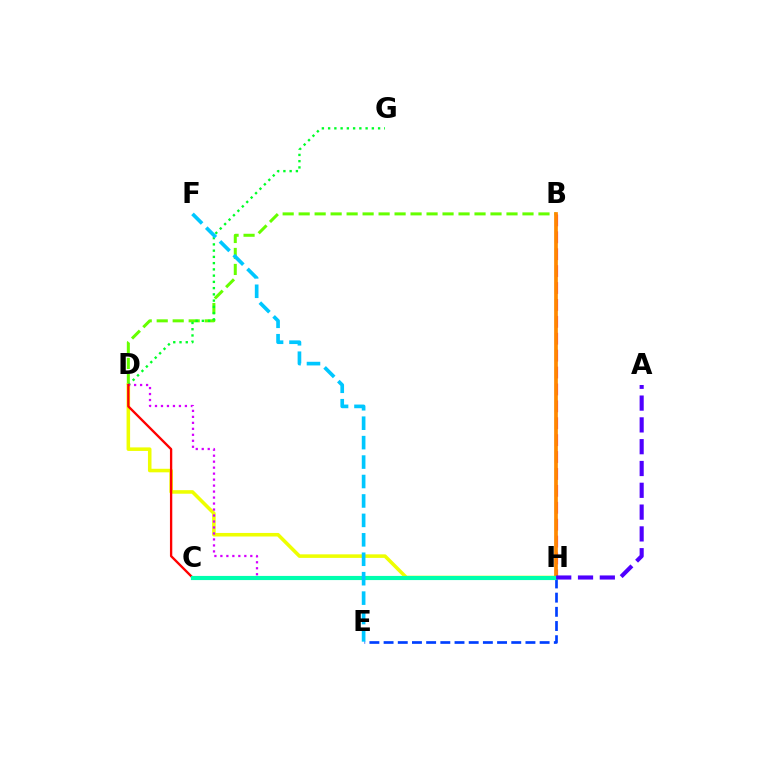{('B', 'D'): [{'color': '#66ff00', 'line_style': 'dashed', 'thickness': 2.17}], ('B', 'H'): [{'color': '#ff00a0', 'line_style': 'dashed', 'thickness': 2.3}, {'color': '#ff8800', 'line_style': 'solid', 'thickness': 2.67}], ('D', 'H'): [{'color': '#eeff00', 'line_style': 'solid', 'thickness': 2.55}, {'color': '#d600ff', 'line_style': 'dotted', 'thickness': 1.63}, {'color': '#ff0000', 'line_style': 'solid', 'thickness': 1.68}], ('E', 'H'): [{'color': '#003fff', 'line_style': 'dashed', 'thickness': 1.93}], ('D', 'G'): [{'color': '#00ff27', 'line_style': 'dotted', 'thickness': 1.7}], ('C', 'H'): [{'color': '#00ffaf', 'line_style': 'solid', 'thickness': 2.99}], ('A', 'H'): [{'color': '#4f00ff', 'line_style': 'dashed', 'thickness': 2.96}], ('E', 'F'): [{'color': '#00c7ff', 'line_style': 'dashed', 'thickness': 2.64}]}